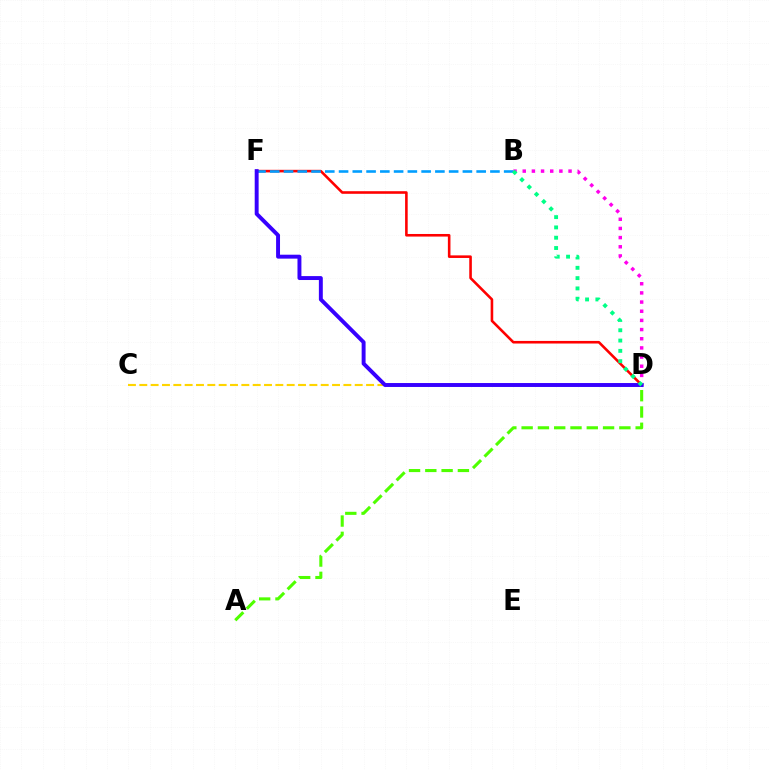{('A', 'D'): [{'color': '#4fff00', 'line_style': 'dashed', 'thickness': 2.21}], ('B', 'D'): [{'color': '#ff00ed', 'line_style': 'dotted', 'thickness': 2.49}, {'color': '#00ff86', 'line_style': 'dotted', 'thickness': 2.8}], ('D', 'F'): [{'color': '#ff0000', 'line_style': 'solid', 'thickness': 1.87}, {'color': '#3700ff', 'line_style': 'solid', 'thickness': 2.83}], ('C', 'D'): [{'color': '#ffd500', 'line_style': 'dashed', 'thickness': 1.54}], ('B', 'F'): [{'color': '#009eff', 'line_style': 'dashed', 'thickness': 1.87}]}